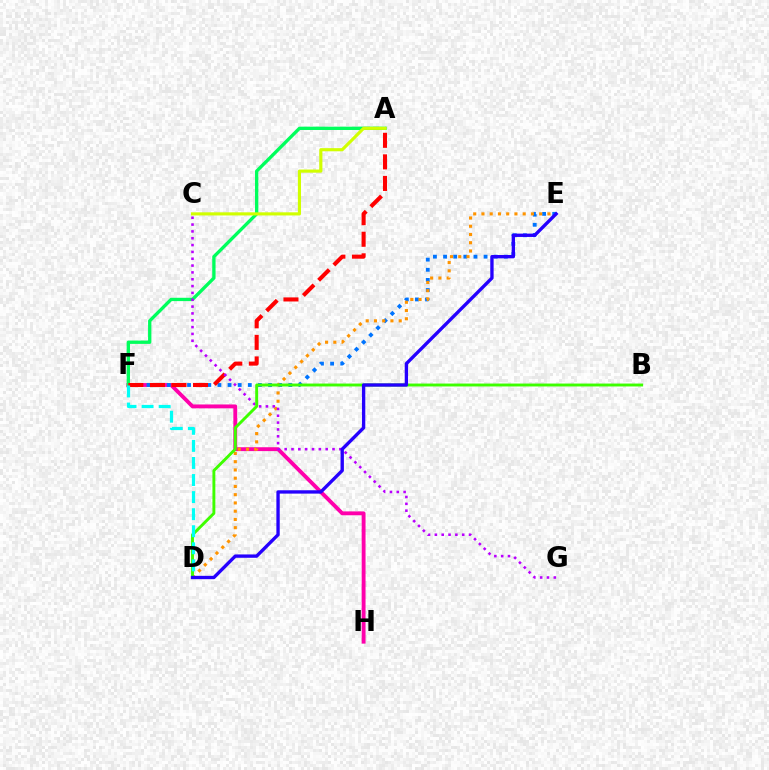{('F', 'H'): [{'color': '#ff00ac', 'line_style': 'solid', 'thickness': 2.78}], ('E', 'F'): [{'color': '#0074ff', 'line_style': 'dotted', 'thickness': 2.75}], ('A', 'F'): [{'color': '#00ff5c', 'line_style': 'solid', 'thickness': 2.39}, {'color': '#ff0000', 'line_style': 'dashed', 'thickness': 2.93}], ('D', 'E'): [{'color': '#ff9400', 'line_style': 'dotted', 'thickness': 2.24}, {'color': '#2500ff', 'line_style': 'solid', 'thickness': 2.41}], ('C', 'G'): [{'color': '#b900ff', 'line_style': 'dotted', 'thickness': 1.86}], ('A', 'C'): [{'color': '#d1ff00', 'line_style': 'solid', 'thickness': 2.26}], ('B', 'D'): [{'color': '#3dff00', 'line_style': 'solid', 'thickness': 2.09}], ('D', 'F'): [{'color': '#00fff6', 'line_style': 'dashed', 'thickness': 2.32}]}